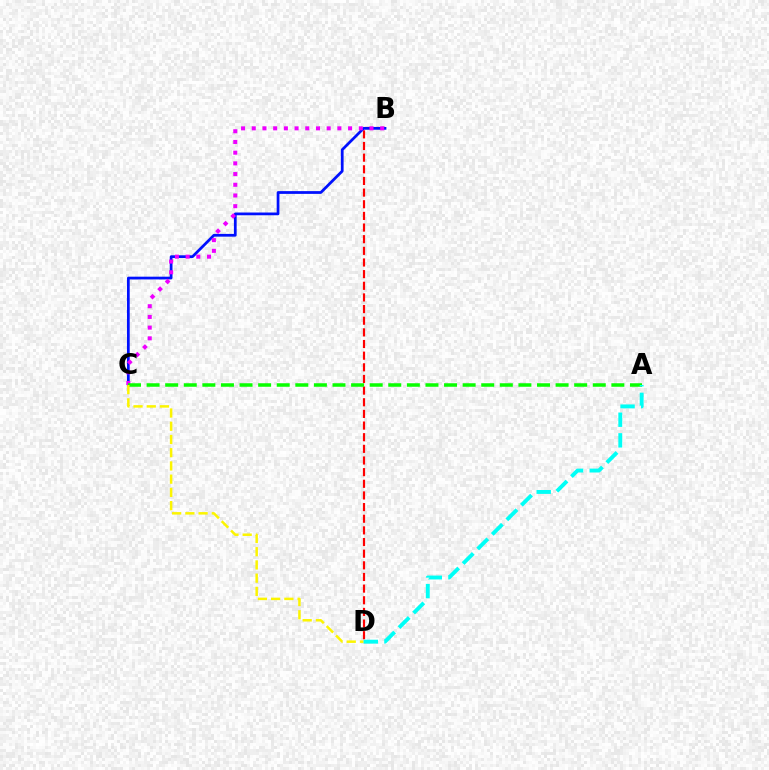{('B', 'D'): [{'color': '#ff0000', 'line_style': 'dashed', 'thickness': 1.58}], ('B', 'C'): [{'color': '#0010ff', 'line_style': 'solid', 'thickness': 1.98}, {'color': '#ee00ff', 'line_style': 'dotted', 'thickness': 2.91}], ('A', 'C'): [{'color': '#08ff00', 'line_style': 'dashed', 'thickness': 2.53}], ('C', 'D'): [{'color': '#fcf500', 'line_style': 'dashed', 'thickness': 1.8}], ('A', 'D'): [{'color': '#00fff6', 'line_style': 'dashed', 'thickness': 2.8}]}